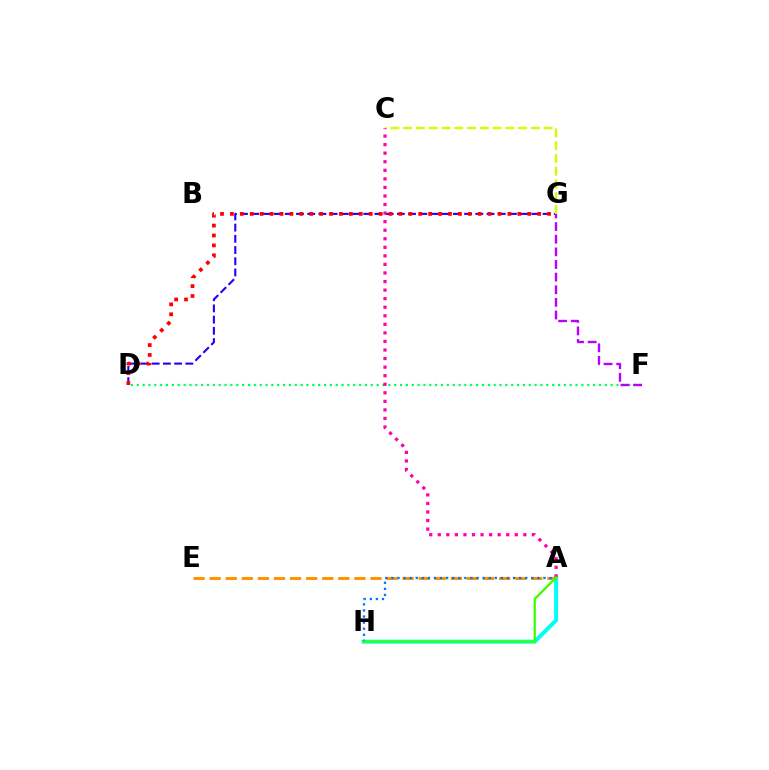{('A', 'H'): [{'color': '#00fff6', 'line_style': 'solid', 'thickness': 2.89}, {'color': '#0074ff', 'line_style': 'dotted', 'thickness': 1.65}, {'color': '#3dff00', 'line_style': 'solid', 'thickness': 1.65}], ('D', 'G'): [{'color': '#2500ff', 'line_style': 'dashed', 'thickness': 1.52}, {'color': '#ff0000', 'line_style': 'dotted', 'thickness': 2.69}], ('A', 'E'): [{'color': '#ff9400', 'line_style': 'dashed', 'thickness': 2.18}], ('D', 'F'): [{'color': '#00ff5c', 'line_style': 'dotted', 'thickness': 1.59}], ('C', 'G'): [{'color': '#d1ff00', 'line_style': 'dashed', 'thickness': 1.73}], ('A', 'C'): [{'color': '#ff00ac', 'line_style': 'dotted', 'thickness': 2.32}], ('F', 'G'): [{'color': '#b900ff', 'line_style': 'dashed', 'thickness': 1.72}]}